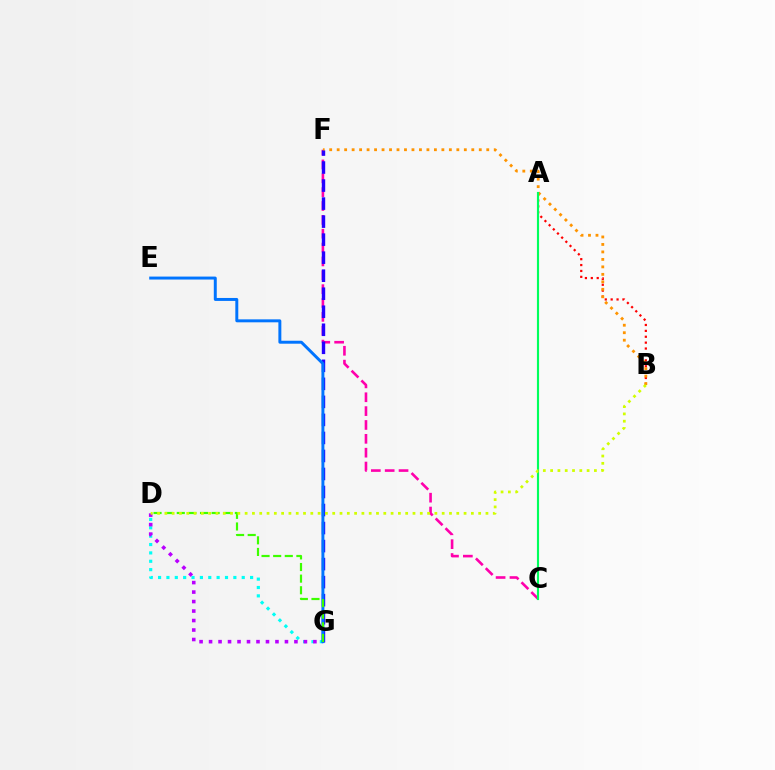{('C', 'F'): [{'color': '#ff00ac', 'line_style': 'dashed', 'thickness': 1.88}], ('A', 'B'): [{'color': '#ff0000', 'line_style': 'dotted', 'thickness': 1.6}], ('B', 'F'): [{'color': '#ff9400', 'line_style': 'dotted', 'thickness': 2.03}], ('D', 'G'): [{'color': '#00fff6', 'line_style': 'dotted', 'thickness': 2.27}, {'color': '#b900ff', 'line_style': 'dotted', 'thickness': 2.58}, {'color': '#3dff00', 'line_style': 'dashed', 'thickness': 1.58}], ('F', 'G'): [{'color': '#2500ff', 'line_style': 'dashed', 'thickness': 2.45}], ('E', 'G'): [{'color': '#0074ff', 'line_style': 'solid', 'thickness': 2.13}], ('A', 'C'): [{'color': '#00ff5c', 'line_style': 'solid', 'thickness': 1.54}], ('B', 'D'): [{'color': '#d1ff00', 'line_style': 'dotted', 'thickness': 1.98}]}